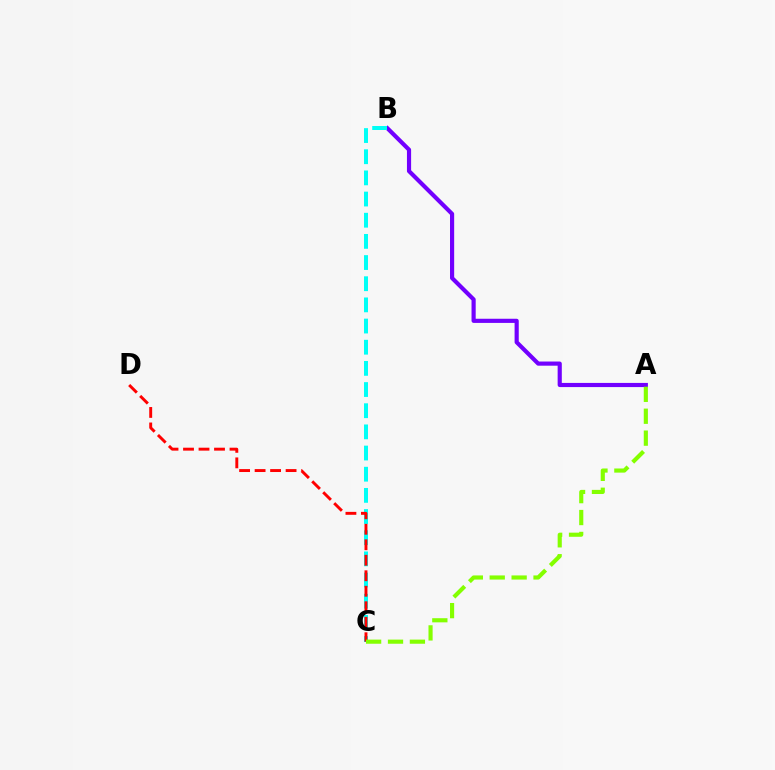{('A', 'B'): [{'color': '#7200ff', 'line_style': 'solid', 'thickness': 2.99}], ('B', 'C'): [{'color': '#00fff6', 'line_style': 'dashed', 'thickness': 2.88}], ('C', 'D'): [{'color': '#ff0000', 'line_style': 'dashed', 'thickness': 2.1}], ('A', 'C'): [{'color': '#84ff00', 'line_style': 'dashed', 'thickness': 2.98}]}